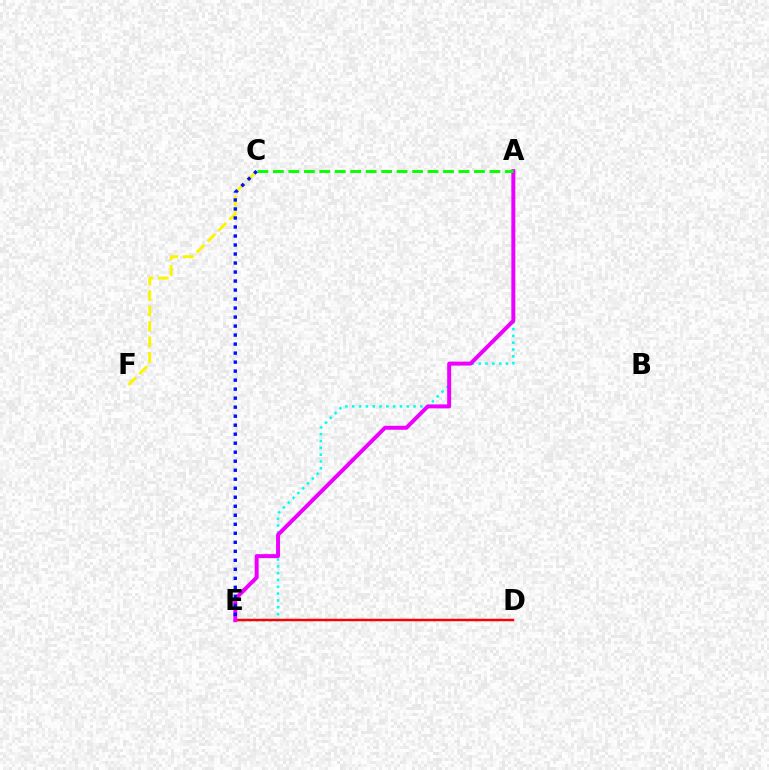{('A', 'E'): [{'color': '#00fff6', 'line_style': 'dotted', 'thickness': 1.85}, {'color': '#ee00ff', 'line_style': 'solid', 'thickness': 2.85}], ('D', 'E'): [{'color': '#ff0000', 'line_style': 'solid', 'thickness': 1.78}], ('A', 'C'): [{'color': '#08ff00', 'line_style': 'dashed', 'thickness': 2.1}], ('C', 'F'): [{'color': '#fcf500', 'line_style': 'dashed', 'thickness': 2.1}], ('C', 'E'): [{'color': '#0010ff', 'line_style': 'dotted', 'thickness': 2.45}]}